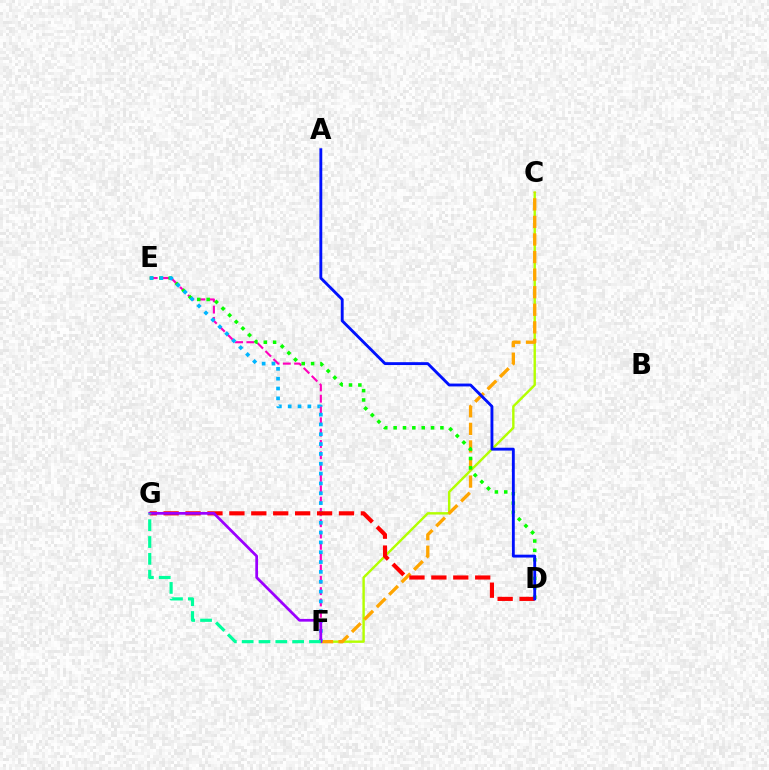{('E', 'F'): [{'color': '#ff00bd', 'line_style': 'dashed', 'thickness': 1.54}, {'color': '#00b5ff', 'line_style': 'dotted', 'thickness': 2.67}], ('C', 'F'): [{'color': '#b3ff00', 'line_style': 'solid', 'thickness': 1.73}, {'color': '#ffa500', 'line_style': 'dashed', 'thickness': 2.39}], ('D', 'E'): [{'color': '#08ff00', 'line_style': 'dotted', 'thickness': 2.54}], ('D', 'G'): [{'color': '#ff0000', 'line_style': 'dashed', 'thickness': 2.98}], ('F', 'G'): [{'color': '#9b00ff', 'line_style': 'solid', 'thickness': 1.97}, {'color': '#00ff9d', 'line_style': 'dashed', 'thickness': 2.29}], ('A', 'D'): [{'color': '#0010ff', 'line_style': 'solid', 'thickness': 2.06}]}